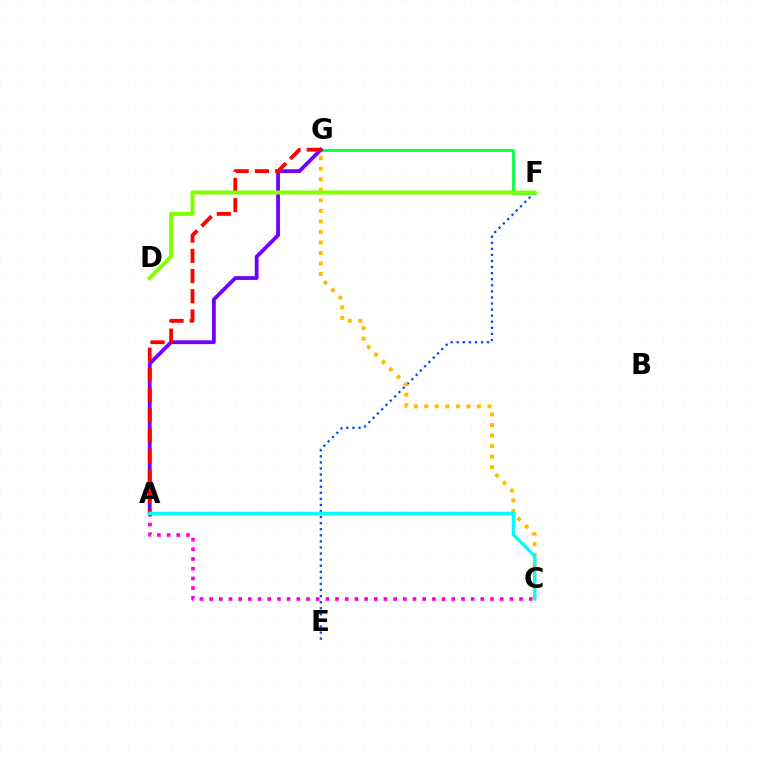{('E', 'F'): [{'color': '#004bff', 'line_style': 'dotted', 'thickness': 1.65}], ('F', 'G'): [{'color': '#00ff39', 'line_style': 'solid', 'thickness': 1.95}], ('A', 'G'): [{'color': '#7200ff', 'line_style': 'solid', 'thickness': 2.73}, {'color': '#ff0000', 'line_style': 'dashed', 'thickness': 2.75}], ('C', 'G'): [{'color': '#ffbd00', 'line_style': 'dotted', 'thickness': 2.86}], ('A', 'C'): [{'color': '#ff00cf', 'line_style': 'dotted', 'thickness': 2.63}, {'color': '#00fff6', 'line_style': 'solid', 'thickness': 2.3}], ('D', 'F'): [{'color': '#84ff00', 'line_style': 'solid', 'thickness': 2.9}]}